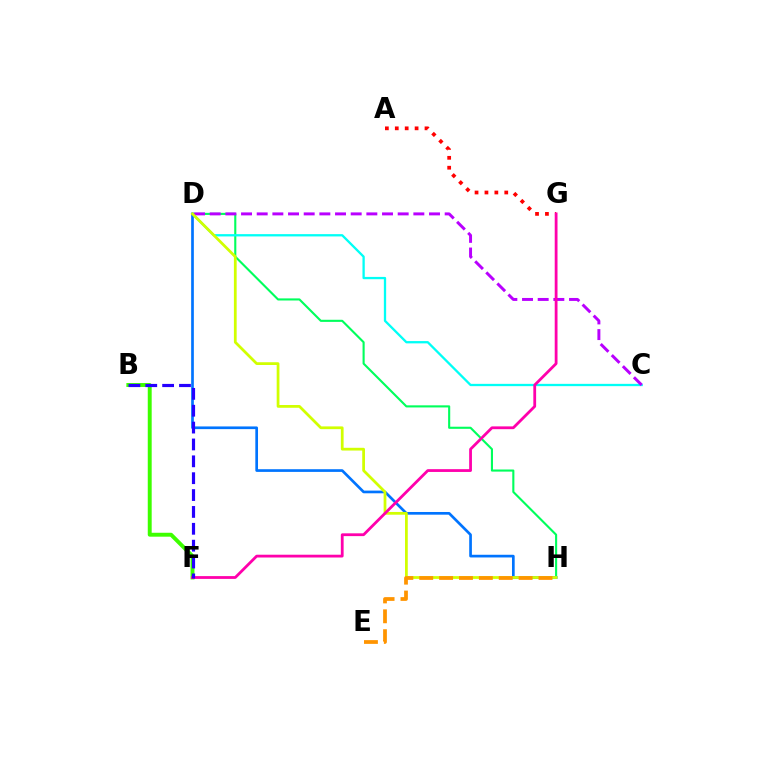{('B', 'F'): [{'color': '#3dff00', 'line_style': 'solid', 'thickness': 2.83}, {'color': '#2500ff', 'line_style': 'dashed', 'thickness': 2.29}], ('D', 'H'): [{'color': '#00ff5c', 'line_style': 'solid', 'thickness': 1.52}, {'color': '#0074ff', 'line_style': 'solid', 'thickness': 1.94}, {'color': '#d1ff00', 'line_style': 'solid', 'thickness': 1.98}], ('A', 'G'): [{'color': '#ff0000', 'line_style': 'dotted', 'thickness': 2.69}], ('C', 'D'): [{'color': '#00fff6', 'line_style': 'solid', 'thickness': 1.66}, {'color': '#b900ff', 'line_style': 'dashed', 'thickness': 2.13}], ('F', 'G'): [{'color': '#ff00ac', 'line_style': 'solid', 'thickness': 2.01}], ('E', 'H'): [{'color': '#ff9400', 'line_style': 'dashed', 'thickness': 2.7}]}